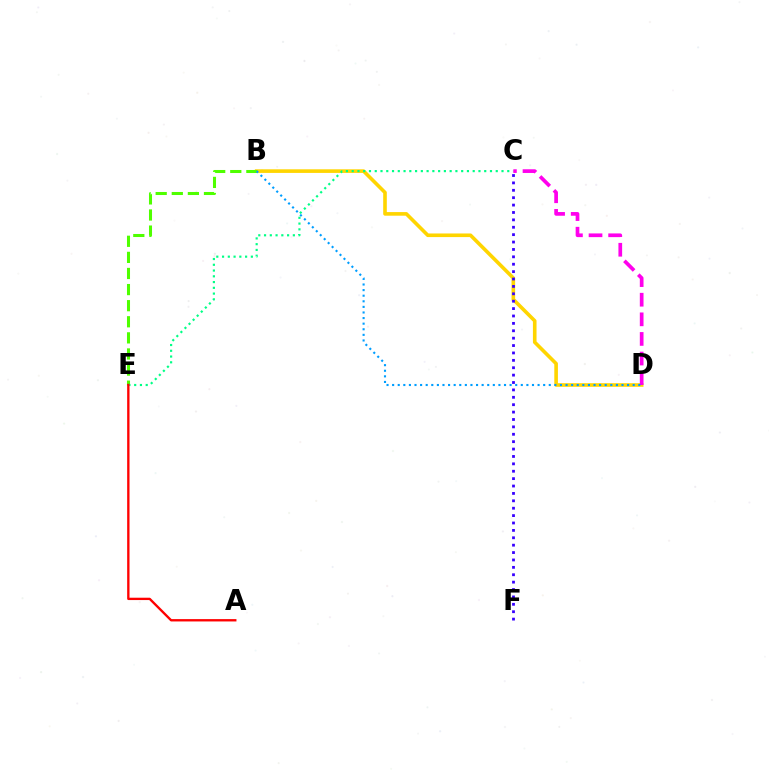{('B', 'D'): [{'color': '#ffd500', 'line_style': 'solid', 'thickness': 2.6}, {'color': '#009eff', 'line_style': 'dotted', 'thickness': 1.52}], ('C', 'F'): [{'color': '#3700ff', 'line_style': 'dotted', 'thickness': 2.01}], ('B', 'E'): [{'color': '#4fff00', 'line_style': 'dashed', 'thickness': 2.19}], ('C', 'E'): [{'color': '#00ff86', 'line_style': 'dotted', 'thickness': 1.57}], ('C', 'D'): [{'color': '#ff00ed', 'line_style': 'dashed', 'thickness': 2.66}], ('A', 'E'): [{'color': '#ff0000', 'line_style': 'solid', 'thickness': 1.69}]}